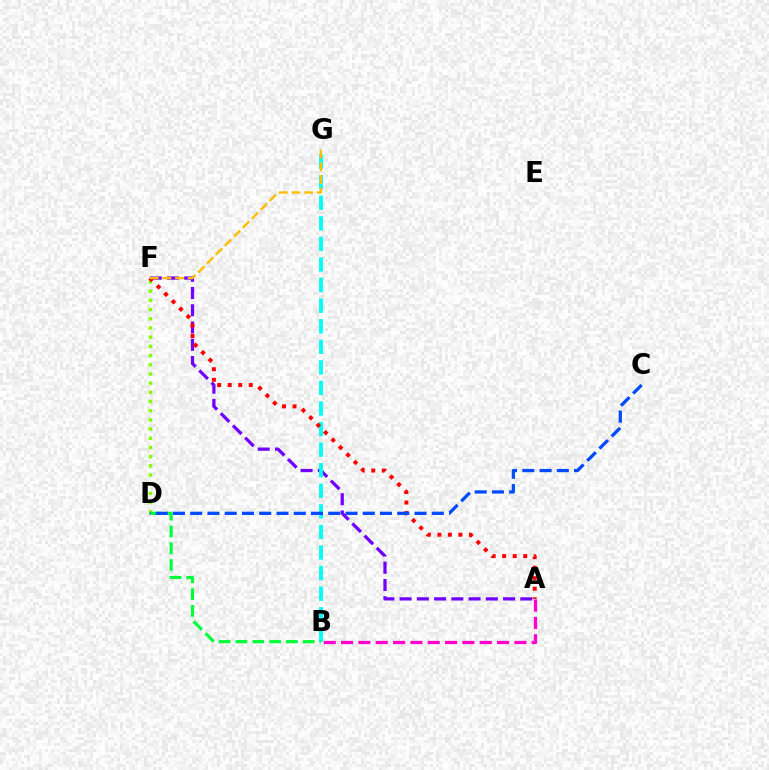{('A', 'F'): [{'color': '#7200ff', 'line_style': 'dashed', 'thickness': 2.34}, {'color': '#ff0000', 'line_style': 'dotted', 'thickness': 2.86}], ('D', 'F'): [{'color': '#84ff00', 'line_style': 'dotted', 'thickness': 2.5}], ('B', 'G'): [{'color': '#00fff6', 'line_style': 'dashed', 'thickness': 2.79}], ('A', 'B'): [{'color': '#ff00cf', 'line_style': 'dashed', 'thickness': 2.36}], ('B', 'D'): [{'color': '#00ff39', 'line_style': 'dashed', 'thickness': 2.28}], ('F', 'G'): [{'color': '#ffbd00', 'line_style': 'dashed', 'thickness': 1.72}], ('C', 'D'): [{'color': '#004bff', 'line_style': 'dashed', 'thickness': 2.34}]}